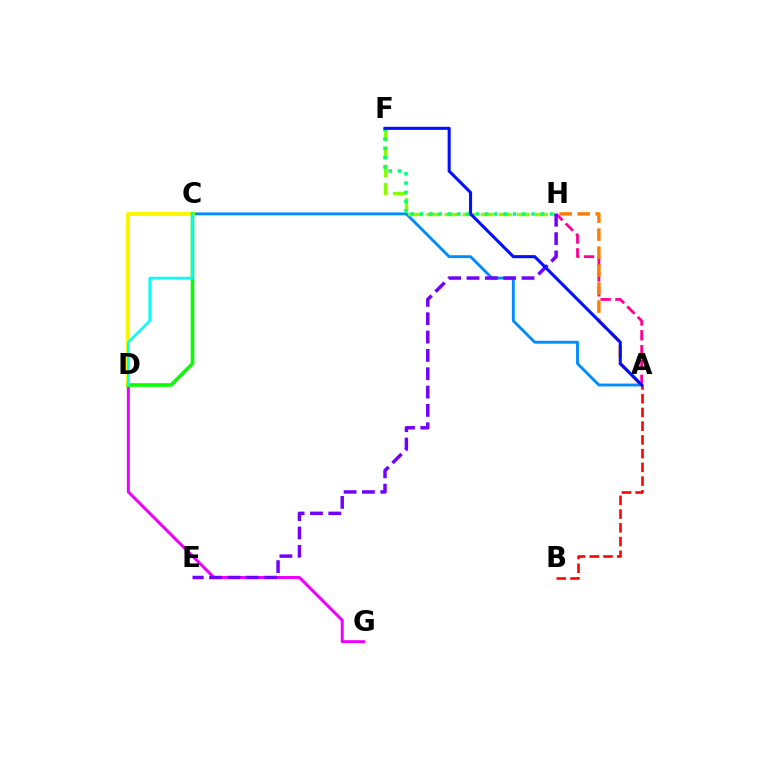{('A', 'H'): [{'color': '#ff0094', 'line_style': 'dashed', 'thickness': 2.02}, {'color': '#ff7c00', 'line_style': 'dashed', 'thickness': 2.44}], ('D', 'G'): [{'color': '#ee00ff', 'line_style': 'solid', 'thickness': 2.15}], ('A', 'C'): [{'color': '#008cff', 'line_style': 'solid', 'thickness': 2.07}], ('C', 'D'): [{'color': '#fcf500', 'line_style': 'solid', 'thickness': 2.86}, {'color': '#08ff00', 'line_style': 'solid', 'thickness': 2.6}, {'color': '#00fff6', 'line_style': 'solid', 'thickness': 1.84}], ('F', 'H'): [{'color': '#84ff00', 'line_style': 'dashed', 'thickness': 2.46}, {'color': '#00ff74', 'line_style': 'dotted', 'thickness': 2.52}], ('E', 'H'): [{'color': '#7200ff', 'line_style': 'dashed', 'thickness': 2.49}], ('A', 'B'): [{'color': '#ff0000', 'line_style': 'dashed', 'thickness': 1.87}], ('A', 'F'): [{'color': '#0010ff', 'line_style': 'solid', 'thickness': 2.2}]}